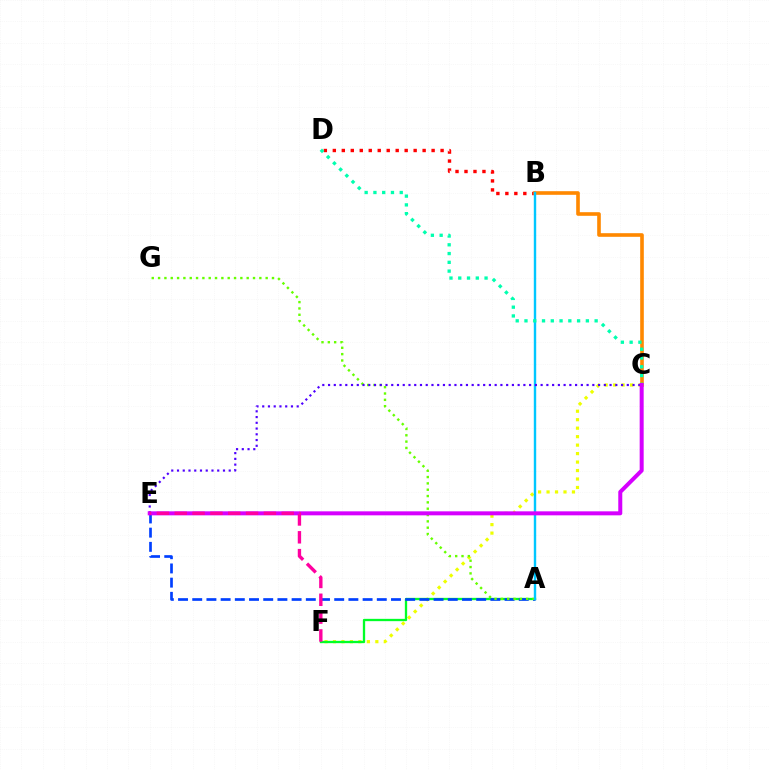{('C', 'F'): [{'color': '#eeff00', 'line_style': 'dotted', 'thickness': 2.3}], ('A', 'F'): [{'color': '#00ff27', 'line_style': 'solid', 'thickness': 1.66}], ('B', 'D'): [{'color': '#ff0000', 'line_style': 'dotted', 'thickness': 2.44}], ('A', 'E'): [{'color': '#003fff', 'line_style': 'dashed', 'thickness': 1.93}], ('B', 'C'): [{'color': '#ff8800', 'line_style': 'solid', 'thickness': 2.61}], ('A', 'G'): [{'color': '#66ff00', 'line_style': 'dotted', 'thickness': 1.72}], ('A', 'B'): [{'color': '#00c7ff', 'line_style': 'solid', 'thickness': 1.73}], ('C', 'E'): [{'color': '#4f00ff', 'line_style': 'dotted', 'thickness': 1.56}, {'color': '#d600ff', 'line_style': 'solid', 'thickness': 2.88}], ('C', 'D'): [{'color': '#00ffaf', 'line_style': 'dotted', 'thickness': 2.38}], ('E', 'F'): [{'color': '#ff00a0', 'line_style': 'dashed', 'thickness': 2.42}]}